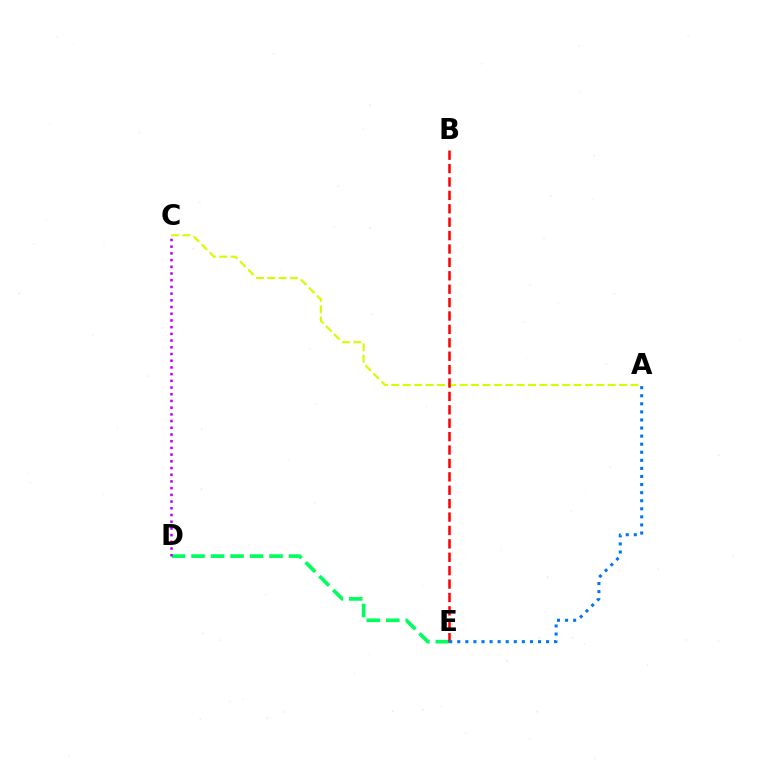{('A', 'C'): [{'color': '#d1ff00', 'line_style': 'dashed', 'thickness': 1.55}], ('D', 'E'): [{'color': '#00ff5c', 'line_style': 'dashed', 'thickness': 2.65}], ('C', 'D'): [{'color': '#b900ff', 'line_style': 'dotted', 'thickness': 1.82}], ('B', 'E'): [{'color': '#ff0000', 'line_style': 'dashed', 'thickness': 1.82}], ('A', 'E'): [{'color': '#0074ff', 'line_style': 'dotted', 'thickness': 2.19}]}